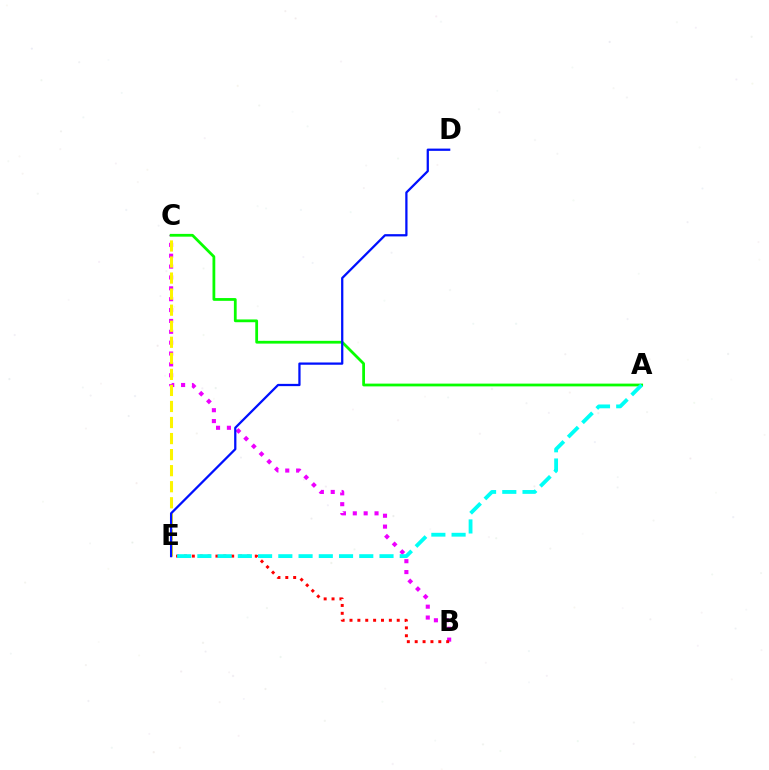{('B', 'C'): [{'color': '#ee00ff', 'line_style': 'dotted', 'thickness': 2.95}], ('A', 'C'): [{'color': '#08ff00', 'line_style': 'solid', 'thickness': 2.0}], ('C', 'E'): [{'color': '#fcf500', 'line_style': 'dashed', 'thickness': 2.18}], ('B', 'E'): [{'color': '#ff0000', 'line_style': 'dotted', 'thickness': 2.14}], ('D', 'E'): [{'color': '#0010ff', 'line_style': 'solid', 'thickness': 1.63}], ('A', 'E'): [{'color': '#00fff6', 'line_style': 'dashed', 'thickness': 2.75}]}